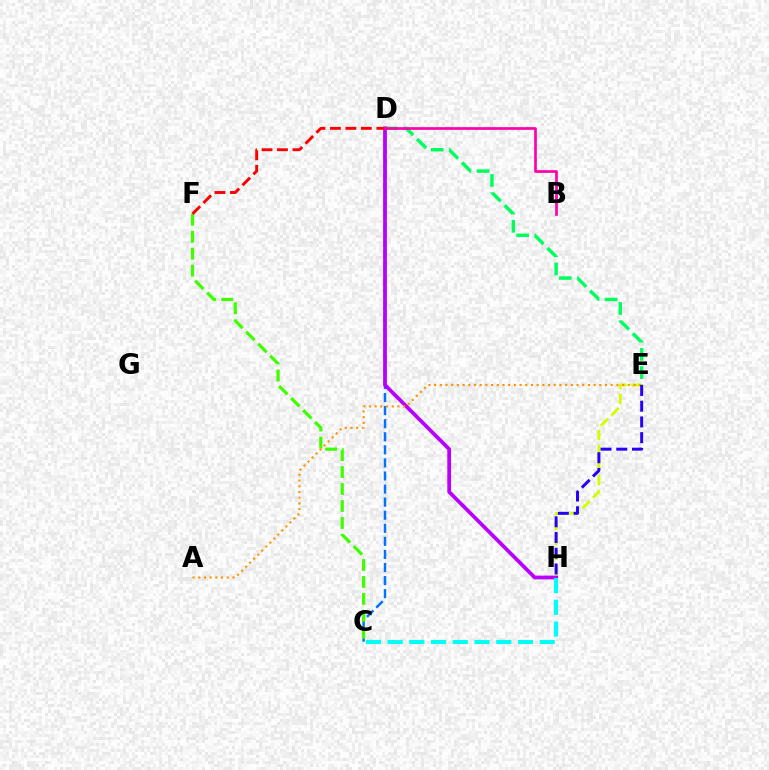{('C', 'D'): [{'color': '#0074ff', 'line_style': 'dashed', 'thickness': 1.78}], ('D', 'E'): [{'color': '#00ff5c', 'line_style': 'dashed', 'thickness': 2.48}], ('E', 'H'): [{'color': '#d1ff00', 'line_style': 'dashed', 'thickness': 2.04}, {'color': '#2500ff', 'line_style': 'dashed', 'thickness': 2.14}], ('D', 'H'): [{'color': '#b900ff', 'line_style': 'solid', 'thickness': 2.71}], ('C', 'F'): [{'color': '#3dff00', 'line_style': 'dashed', 'thickness': 2.3}], ('D', 'F'): [{'color': '#ff0000', 'line_style': 'dashed', 'thickness': 2.1}], ('A', 'E'): [{'color': '#ff9400', 'line_style': 'dotted', 'thickness': 1.55}], ('C', 'H'): [{'color': '#00fff6', 'line_style': 'dashed', 'thickness': 2.95}], ('B', 'D'): [{'color': '#ff00ac', 'line_style': 'solid', 'thickness': 1.94}]}